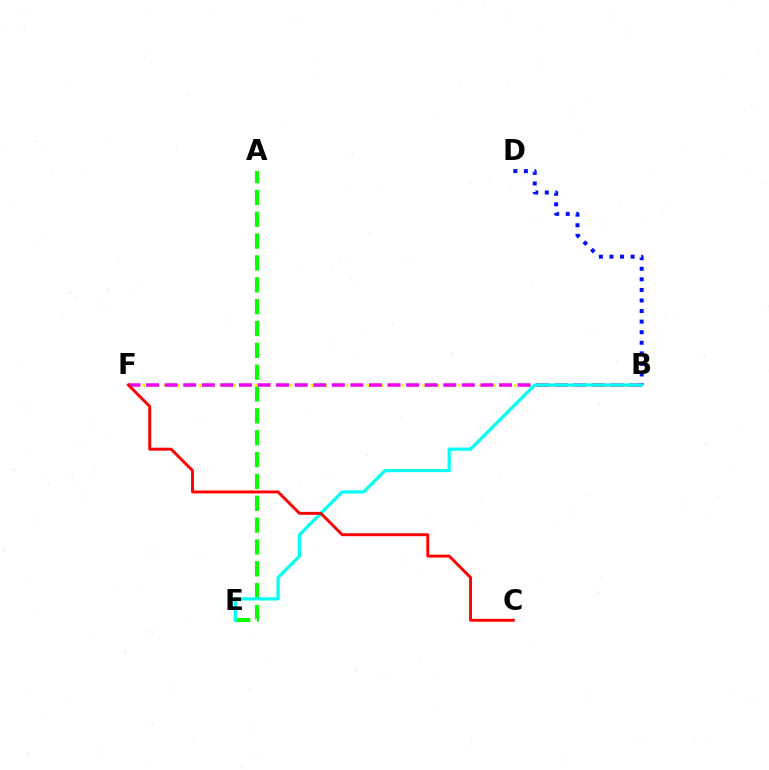{('A', 'E'): [{'color': '#08ff00', 'line_style': 'dashed', 'thickness': 2.97}], ('B', 'F'): [{'color': '#fcf500', 'line_style': 'dotted', 'thickness': 1.9}, {'color': '#ee00ff', 'line_style': 'dashed', 'thickness': 2.52}], ('B', 'D'): [{'color': '#0010ff', 'line_style': 'dotted', 'thickness': 2.87}], ('B', 'E'): [{'color': '#00fff6', 'line_style': 'solid', 'thickness': 2.32}], ('C', 'F'): [{'color': '#ff0000', 'line_style': 'solid', 'thickness': 2.1}]}